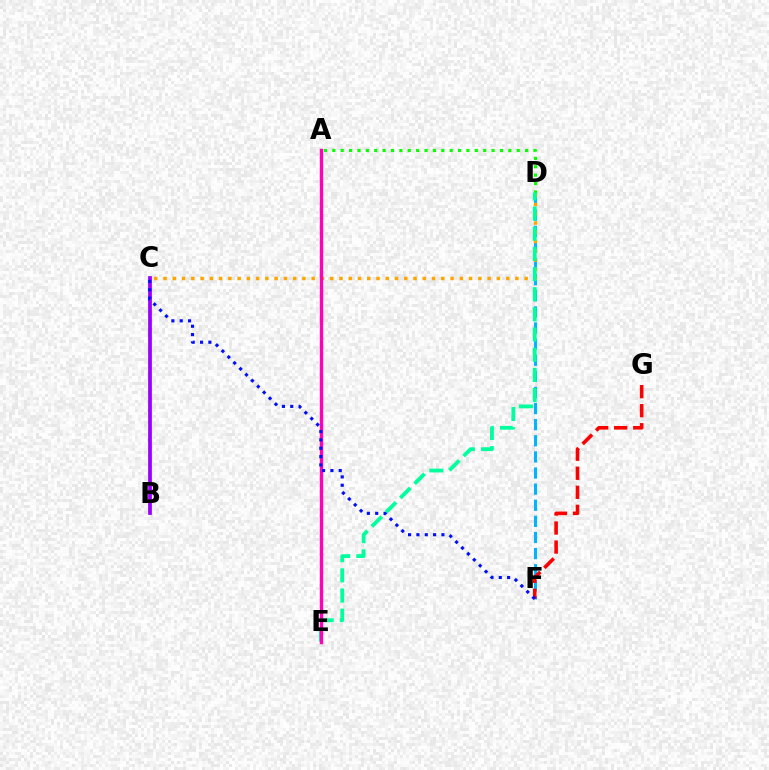{('D', 'F'): [{'color': '#00b5ff', 'line_style': 'dashed', 'thickness': 2.19}], ('C', 'D'): [{'color': '#ffa500', 'line_style': 'dotted', 'thickness': 2.52}], ('A', 'D'): [{'color': '#08ff00', 'line_style': 'dotted', 'thickness': 2.28}], ('A', 'E'): [{'color': '#b3ff00', 'line_style': 'dashed', 'thickness': 1.85}, {'color': '#ff00bd', 'line_style': 'solid', 'thickness': 2.44}], ('D', 'E'): [{'color': '#00ff9d', 'line_style': 'dashed', 'thickness': 2.74}], ('B', 'C'): [{'color': '#9b00ff', 'line_style': 'solid', 'thickness': 2.7}], ('F', 'G'): [{'color': '#ff0000', 'line_style': 'dashed', 'thickness': 2.59}], ('C', 'F'): [{'color': '#0010ff', 'line_style': 'dotted', 'thickness': 2.27}]}